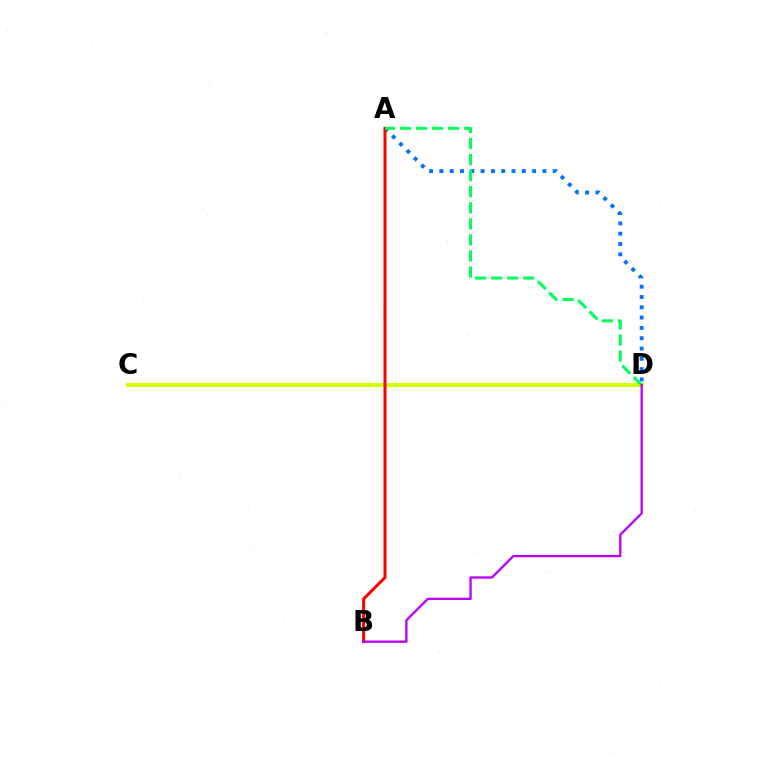{('A', 'D'): [{'color': '#0074ff', 'line_style': 'dotted', 'thickness': 2.8}, {'color': '#00ff5c', 'line_style': 'dashed', 'thickness': 2.18}], ('C', 'D'): [{'color': '#d1ff00', 'line_style': 'solid', 'thickness': 2.81}], ('A', 'B'): [{'color': '#ff0000', 'line_style': 'solid', 'thickness': 2.19}], ('B', 'D'): [{'color': '#b900ff', 'line_style': 'solid', 'thickness': 1.65}]}